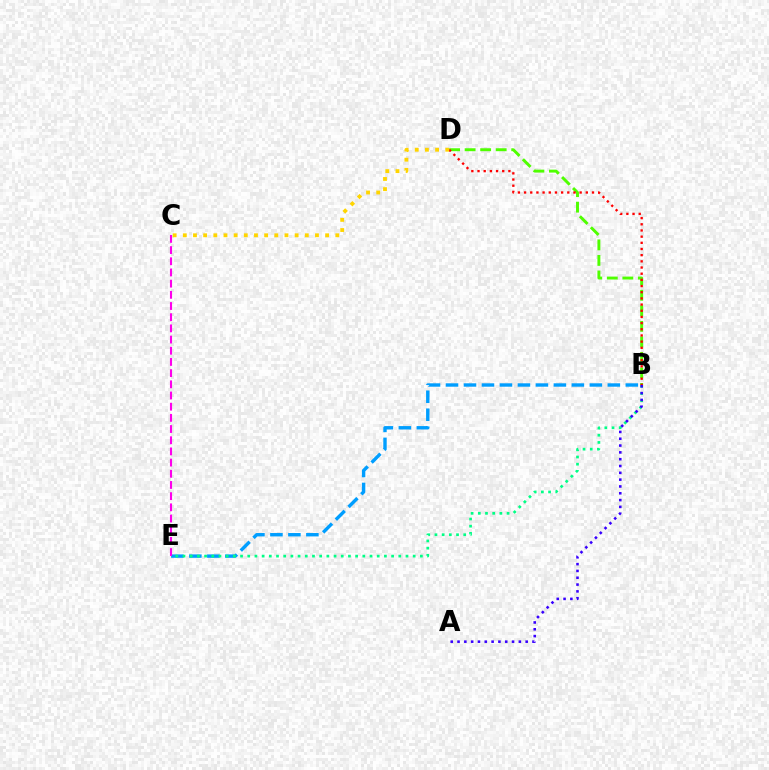{('B', 'E'): [{'color': '#009eff', 'line_style': 'dashed', 'thickness': 2.44}, {'color': '#00ff86', 'line_style': 'dotted', 'thickness': 1.95}], ('B', 'D'): [{'color': '#4fff00', 'line_style': 'dashed', 'thickness': 2.11}, {'color': '#ff0000', 'line_style': 'dotted', 'thickness': 1.68}], ('C', 'E'): [{'color': '#ff00ed', 'line_style': 'dashed', 'thickness': 1.52}], ('A', 'B'): [{'color': '#3700ff', 'line_style': 'dotted', 'thickness': 1.85}], ('C', 'D'): [{'color': '#ffd500', 'line_style': 'dotted', 'thickness': 2.76}]}